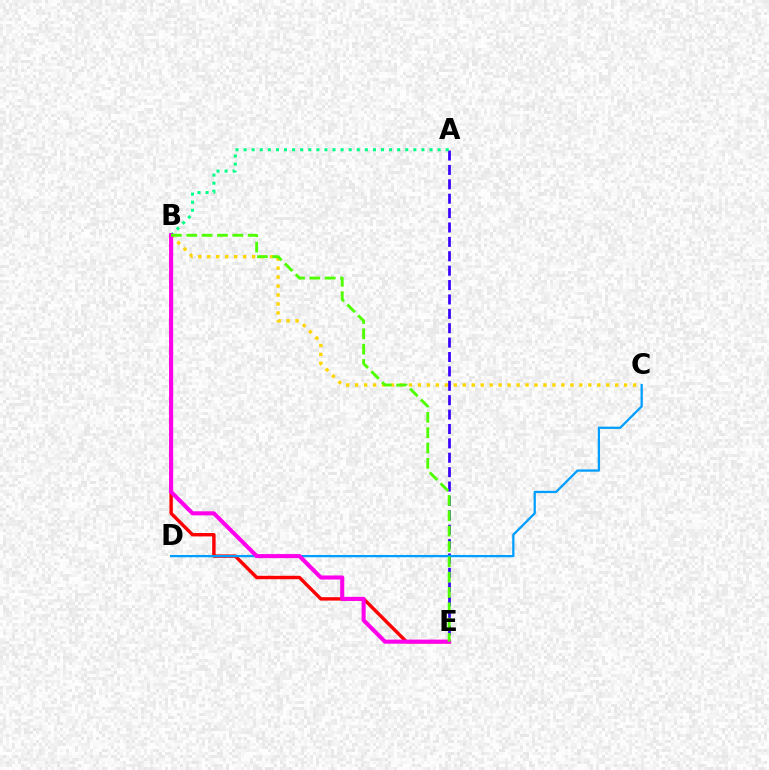{('A', 'E'): [{'color': '#3700ff', 'line_style': 'dashed', 'thickness': 1.96}], ('A', 'B'): [{'color': '#00ff86', 'line_style': 'dotted', 'thickness': 2.2}], ('B', 'C'): [{'color': '#ffd500', 'line_style': 'dotted', 'thickness': 2.44}], ('B', 'E'): [{'color': '#ff0000', 'line_style': 'solid', 'thickness': 2.46}, {'color': '#ff00ed', 'line_style': 'solid', 'thickness': 2.94}, {'color': '#4fff00', 'line_style': 'dashed', 'thickness': 2.08}], ('C', 'D'): [{'color': '#009eff', 'line_style': 'solid', 'thickness': 1.63}]}